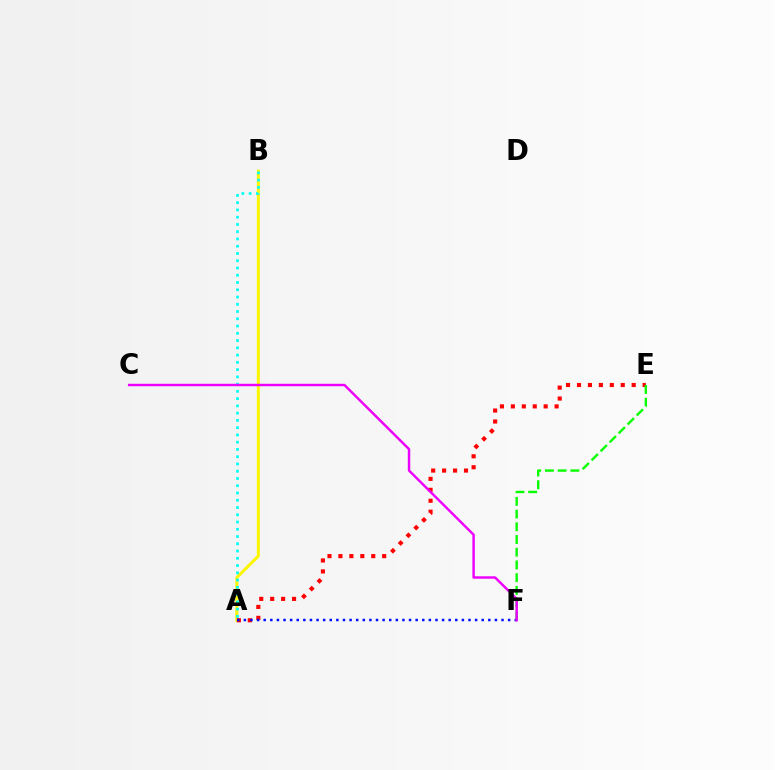{('A', 'B'): [{'color': '#fcf500', 'line_style': 'solid', 'thickness': 2.16}, {'color': '#00fff6', 'line_style': 'dotted', 'thickness': 1.97}], ('A', 'E'): [{'color': '#ff0000', 'line_style': 'dotted', 'thickness': 2.97}], ('E', 'F'): [{'color': '#08ff00', 'line_style': 'dashed', 'thickness': 1.73}], ('A', 'F'): [{'color': '#0010ff', 'line_style': 'dotted', 'thickness': 1.8}], ('C', 'F'): [{'color': '#ee00ff', 'line_style': 'solid', 'thickness': 1.76}]}